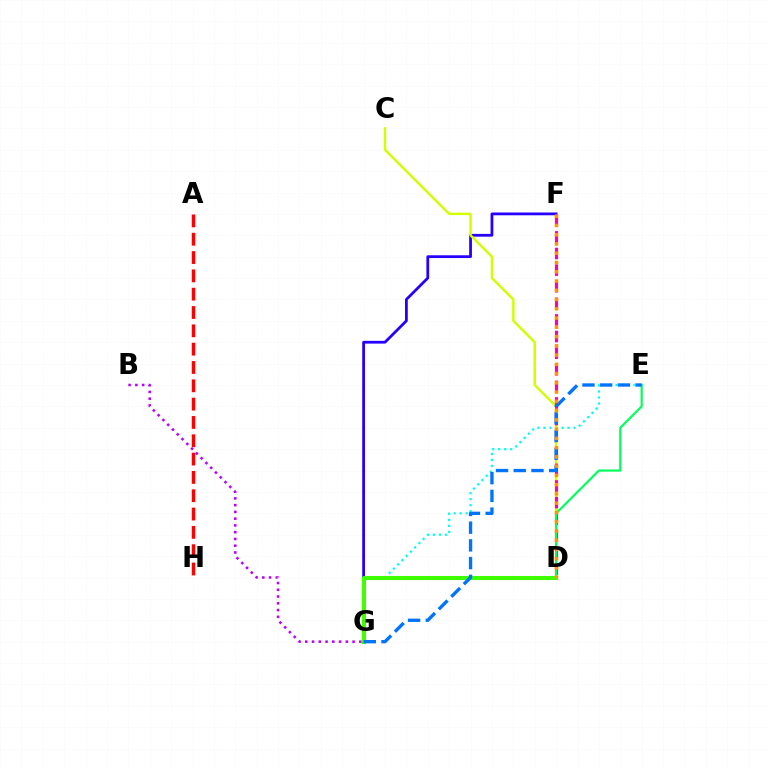{('F', 'G'): [{'color': '#2500ff', 'line_style': 'solid', 'thickness': 2.0}], ('E', 'G'): [{'color': '#00fff6', 'line_style': 'dotted', 'thickness': 1.63}, {'color': '#0074ff', 'line_style': 'dashed', 'thickness': 2.41}], ('C', 'D'): [{'color': '#d1ff00', 'line_style': 'solid', 'thickness': 1.75}], ('D', 'F'): [{'color': '#ff00ac', 'line_style': 'dashed', 'thickness': 2.26}, {'color': '#ff9400', 'line_style': 'dotted', 'thickness': 2.51}], ('D', 'G'): [{'color': '#3dff00', 'line_style': 'solid', 'thickness': 2.92}], ('B', 'G'): [{'color': '#b900ff', 'line_style': 'dotted', 'thickness': 1.84}], ('A', 'H'): [{'color': '#ff0000', 'line_style': 'dashed', 'thickness': 2.49}], ('D', 'E'): [{'color': '#00ff5c', 'line_style': 'solid', 'thickness': 1.57}]}